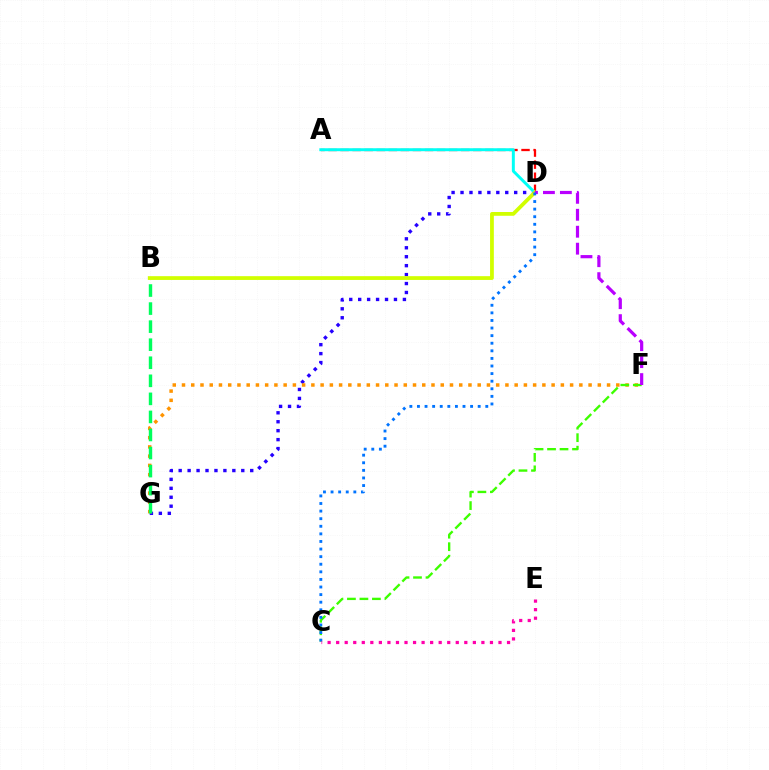{('D', 'G'): [{'color': '#2500ff', 'line_style': 'dotted', 'thickness': 2.43}], ('F', 'G'): [{'color': '#ff9400', 'line_style': 'dotted', 'thickness': 2.51}], ('A', 'D'): [{'color': '#ff0000', 'line_style': 'dashed', 'thickness': 1.64}, {'color': '#00fff6', 'line_style': 'solid', 'thickness': 2.13}], ('B', 'G'): [{'color': '#00ff5c', 'line_style': 'dashed', 'thickness': 2.45}], ('C', 'F'): [{'color': '#3dff00', 'line_style': 'dashed', 'thickness': 1.7}], ('B', 'D'): [{'color': '#d1ff00', 'line_style': 'solid', 'thickness': 2.72}], ('D', 'F'): [{'color': '#b900ff', 'line_style': 'dashed', 'thickness': 2.3}], ('C', 'D'): [{'color': '#0074ff', 'line_style': 'dotted', 'thickness': 2.06}], ('C', 'E'): [{'color': '#ff00ac', 'line_style': 'dotted', 'thickness': 2.32}]}